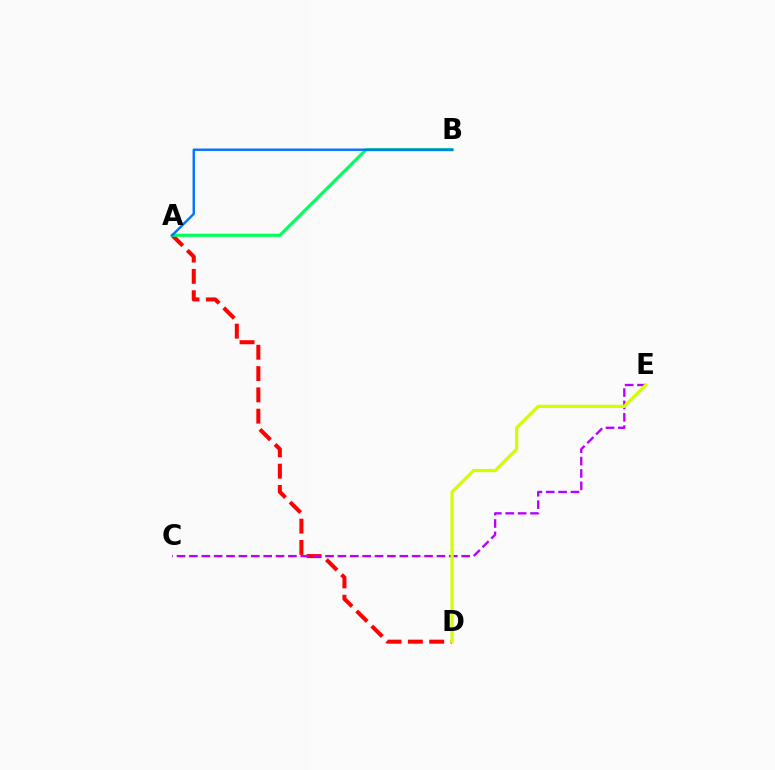{('A', 'D'): [{'color': '#ff0000', 'line_style': 'dashed', 'thickness': 2.9}], ('A', 'B'): [{'color': '#00ff5c', 'line_style': 'solid', 'thickness': 2.25}, {'color': '#0074ff', 'line_style': 'solid', 'thickness': 1.72}], ('C', 'E'): [{'color': '#b900ff', 'line_style': 'dashed', 'thickness': 1.68}], ('D', 'E'): [{'color': '#d1ff00', 'line_style': 'solid', 'thickness': 2.33}]}